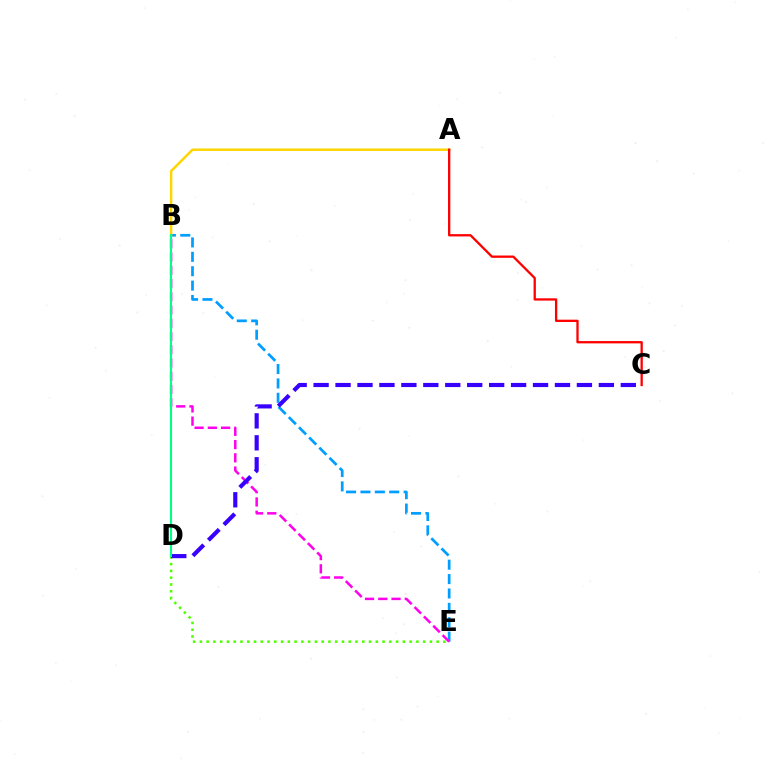{('B', 'E'): [{'color': '#009eff', 'line_style': 'dashed', 'thickness': 1.96}, {'color': '#ff00ed', 'line_style': 'dashed', 'thickness': 1.8}], ('D', 'E'): [{'color': '#4fff00', 'line_style': 'dotted', 'thickness': 1.84}], ('C', 'D'): [{'color': '#3700ff', 'line_style': 'dashed', 'thickness': 2.98}], ('A', 'B'): [{'color': '#ffd500', 'line_style': 'solid', 'thickness': 1.77}], ('B', 'D'): [{'color': '#00ff86', 'line_style': 'solid', 'thickness': 1.52}], ('A', 'C'): [{'color': '#ff0000', 'line_style': 'solid', 'thickness': 1.66}]}